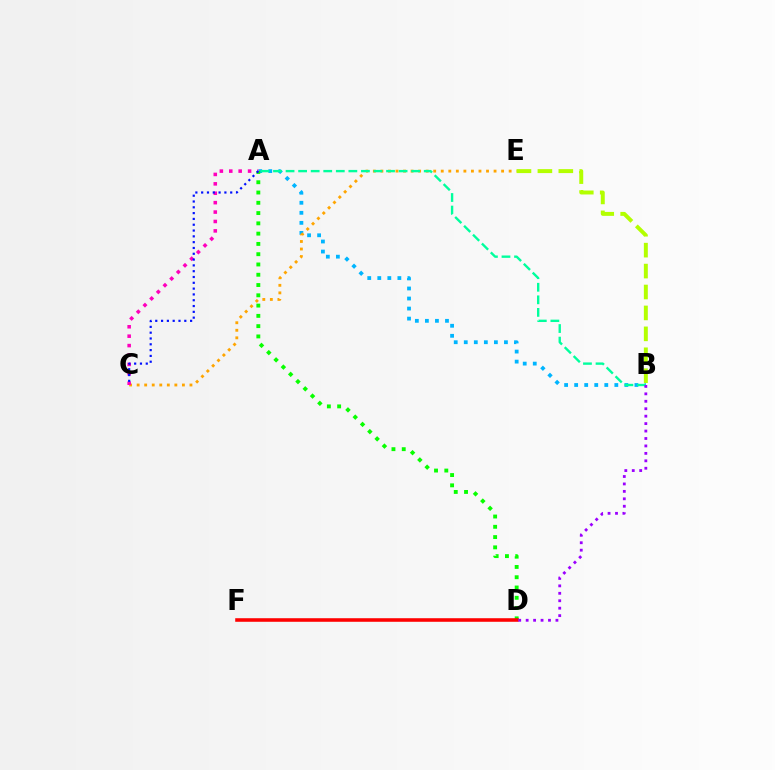{('A', 'B'): [{'color': '#00b5ff', 'line_style': 'dotted', 'thickness': 2.73}, {'color': '#00ff9d', 'line_style': 'dashed', 'thickness': 1.71}], ('A', 'D'): [{'color': '#08ff00', 'line_style': 'dotted', 'thickness': 2.79}], ('C', 'E'): [{'color': '#ffa500', 'line_style': 'dotted', 'thickness': 2.05}], ('A', 'C'): [{'color': '#ff00bd', 'line_style': 'dotted', 'thickness': 2.56}, {'color': '#0010ff', 'line_style': 'dotted', 'thickness': 1.58}], ('D', 'F'): [{'color': '#ff0000', 'line_style': 'solid', 'thickness': 2.57}], ('B', 'E'): [{'color': '#b3ff00', 'line_style': 'dashed', 'thickness': 2.84}], ('B', 'D'): [{'color': '#9b00ff', 'line_style': 'dotted', 'thickness': 2.02}]}